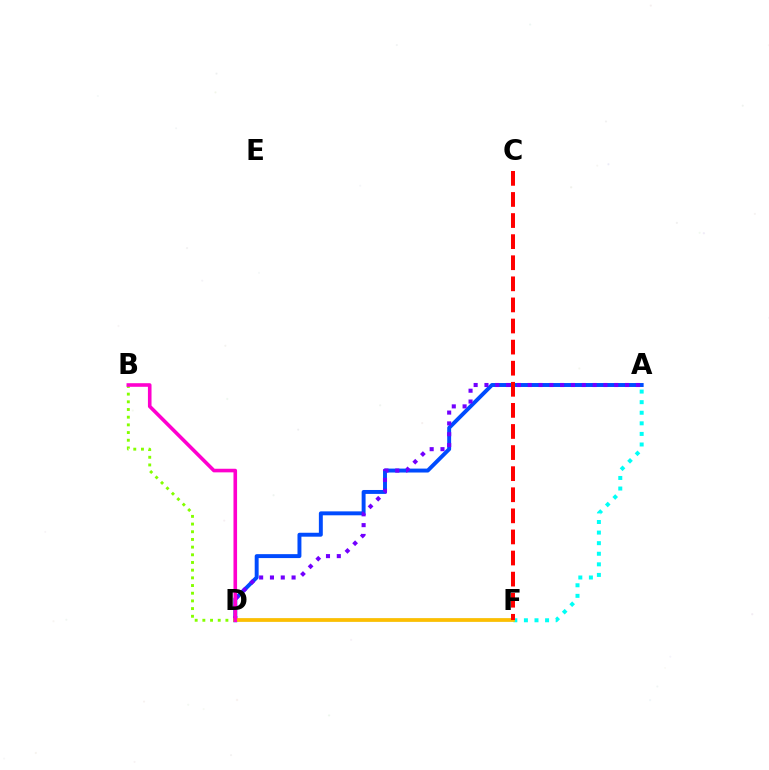{('D', 'F'): [{'color': '#00ff39', 'line_style': 'solid', 'thickness': 1.73}, {'color': '#ffbd00', 'line_style': 'solid', 'thickness': 2.66}], ('A', 'D'): [{'color': '#004bff', 'line_style': 'solid', 'thickness': 2.83}, {'color': '#7200ff', 'line_style': 'dotted', 'thickness': 2.94}], ('A', 'F'): [{'color': '#00fff6', 'line_style': 'dotted', 'thickness': 2.87}], ('C', 'F'): [{'color': '#ff0000', 'line_style': 'dashed', 'thickness': 2.87}], ('B', 'D'): [{'color': '#84ff00', 'line_style': 'dotted', 'thickness': 2.09}, {'color': '#ff00cf', 'line_style': 'solid', 'thickness': 2.59}]}